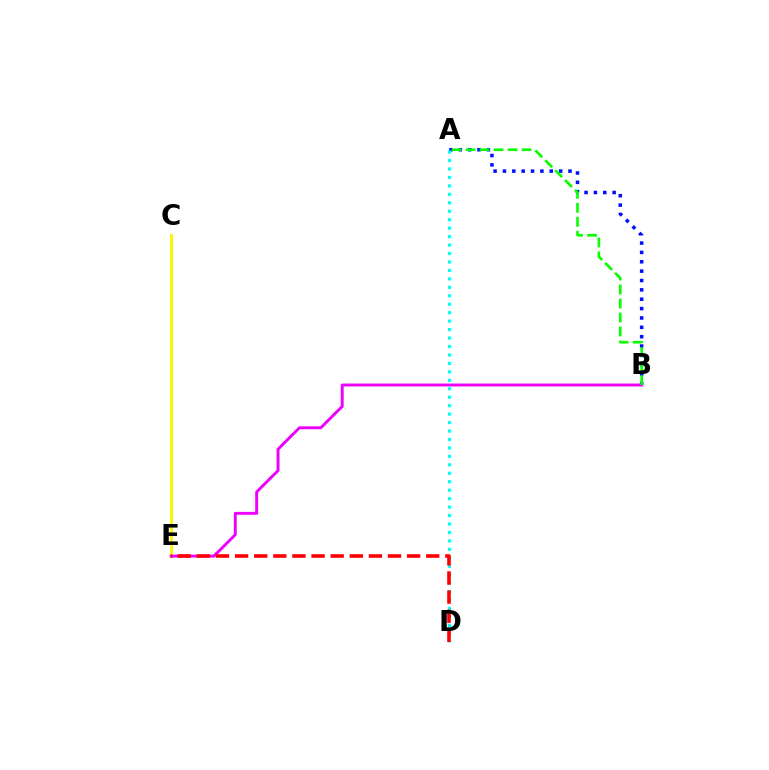{('A', 'B'): [{'color': '#0010ff', 'line_style': 'dotted', 'thickness': 2.54}, {'color': '#08ff00', 'line_style': 'dashed', 'thickness': 1.9}], ('C', 'E'): [{'color': '#fcf500', 'line_style': 'solid', 'thickness': 2.08}], ('A', 'D'): [{'color': '#00fff6', 'line_style': 'dotted', 'thickness': 2.3}], ('B', 'E'): [{'color': '#ee00ff', 'line_style': 'solid', 'thickness': 2.1}], ('D', 'E'): [{'color': '#ff0000', 'line_style': 'dashed', 'thickness': 2.6}]}